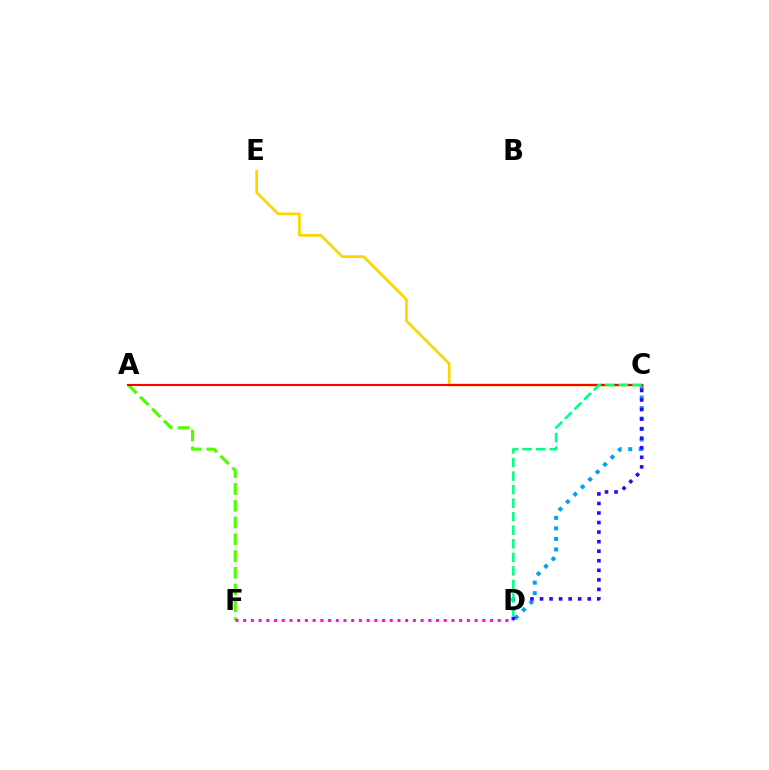{('A', 'F'): [{'color': '#4fff00', 'line_style': 'dashed', 'thickness': 2.28}], ('C', 'D'): [{'color': '#009eff', 'line_style': 'dotted', 'thickness': 2.86}, {'color': '#3700ff', 'line_style': 'dotted', 'thickness': 2.6}, {'color': '#00ff86', 'line_style': 'dashed', 'thickness': 1.84}], ('C', 'E'): [{'color': '#ffd500', 'line_style': 'solid', 'thickness': 1.96}], ('D', 'F'): [{'color': '#ff00ed', 'line_style': 'dotted', 'thickness': 2.1}], ('A', 'C'): [{'color': '#ff0000', 'line_style': 'solid', 'thickness': 1.51}]}